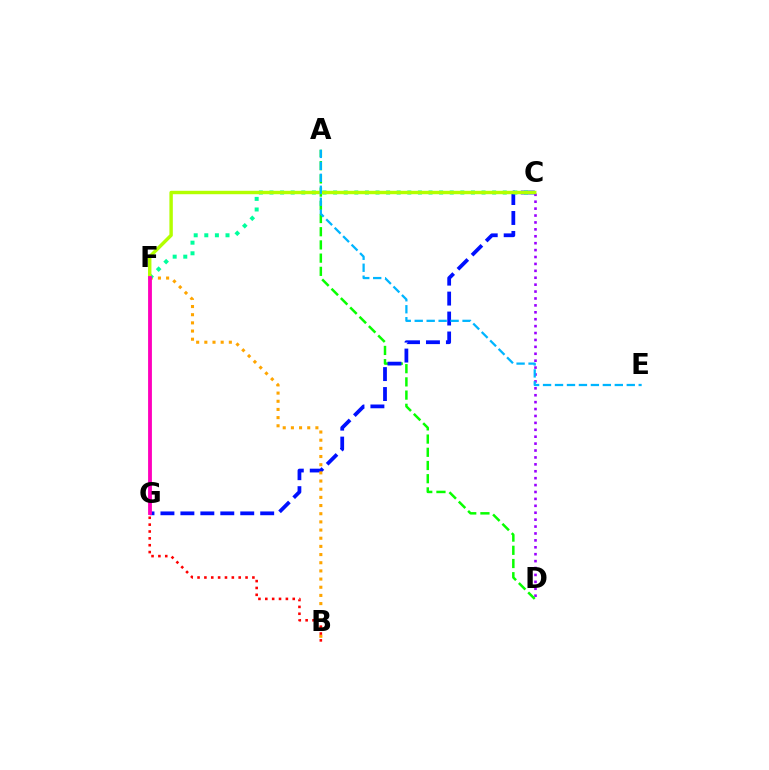{('C', 'D'): [{'color': '#9b00ff', 'line_style': 'dotted', 'thickness': 1.88}], ('A', 'D'): [{'color': '#08ff00', 'line_style': 'dashed', 'thickness': 1.79}], ('C', 'G'): [{'color': '#0010ff', 'line_style': 'dashed', 'thickness': 2.71}], ('B', 'F'): [{'color': '#ffa500', 'line_style': 'dotted', 'thickness': 2.22}], ('C', 'F'): [{'color': '#00ff9d', 'line_style': 'dotted', 'thickness': 2.88}, {'color': '#b3ff00', 'line_style': 'solid', 'thickness': 2.46}], ('B', 'G'): [{'color': '#ff0000', 'line_style': 'dotted', 'thickness': 1.86}], ('A', 'E'): [{'color': '#00b5ff', 'line_style': 'dashed', 'thickness': 1.62}], ('F', 'G'): [{'color': '#ff00bd', 'line_style': 'solid', 'thickness': 2.75}]}